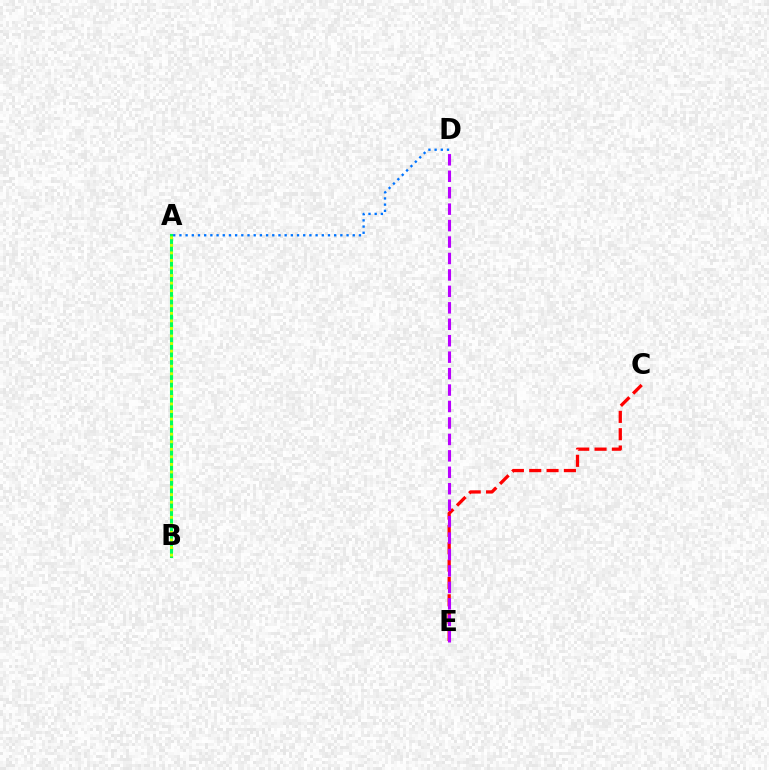{('A', 'B'): [{'color': '#00ff5c', 'line_style': 'solid', 'thickness': 2.22}, {'color': '#d1ff00', 'line_style': 'dotted', 'thickness': 2.05}], ('A', 'D'): [{'color': '#0074ff', 'line_style': 'dotted', 'thickness': 1.68}], ('C', 'E'): [{'color': '#ff0000', 'line_style': 'dashed', 'thickness': 2.36}], ('D', 'E'): [{'color': '#b900ff', 'line_style': 'dashed', 'thickness': 2.23}]}